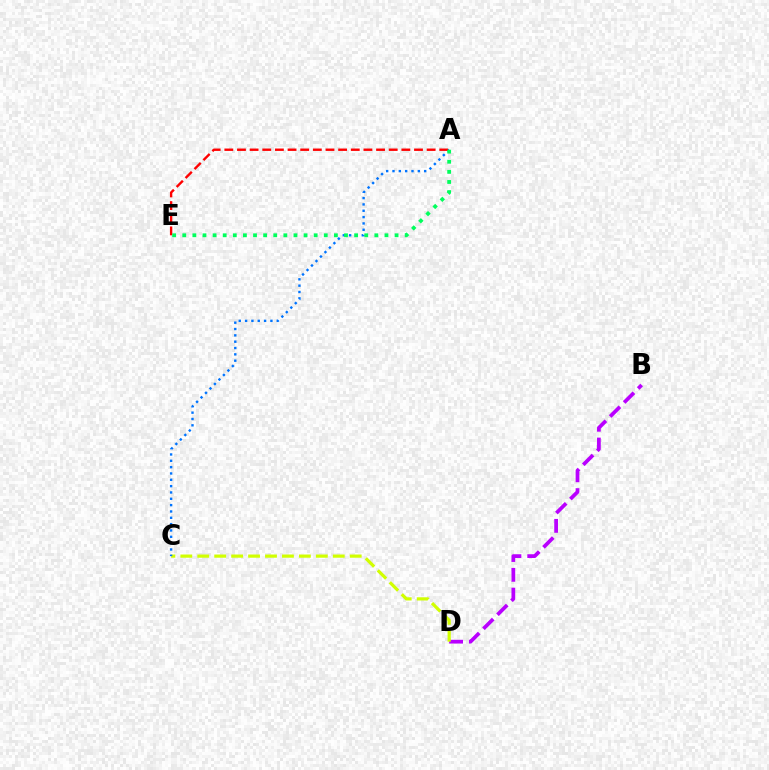{('B', 'D'): [{'color': '#b900ff', 'line_style': 'dashed', 'thickness': 2.69}], ('C', 'D'): [{'color': '#d1ff00', 'line_style': 'dashed', 'thickness': 2.3}], ('A', 'C'): [{'color': '#0074ff', 'line_style': 'dotted', 'thickness': 1.72}], ('A', 'E'): [{'color': '#ff0000', 'line_style': 'dashed', 'thickness': 1.72}, {'color': '#00ff5c', 'line_style': 'dotted', 'thickness': 2.75}]}